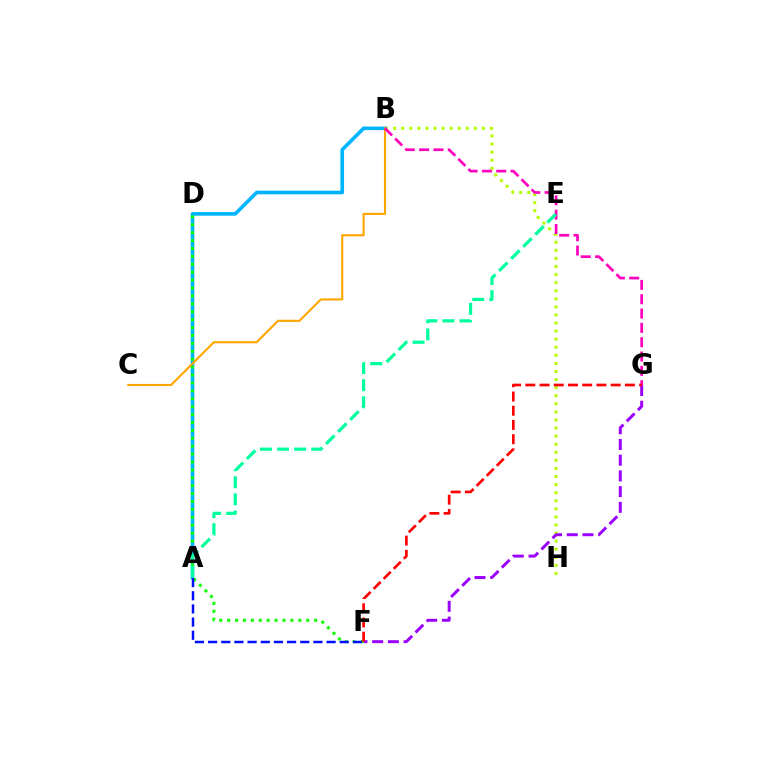{('B', 'H'): [{'color': '#b3ff00', 'line_style': 'dotted', 'thickness': 2.19}], ('A', 'B'): [{'color': '#00b5ff', 'line_style': 'solid', 'thickness': 2.6}], ('B', 'C'): [{'color': '#ffa500', 'line_style': 'solid', 'thickness': 1.54}], ('B', 'G'): [{'color': '#ff00bd', 'line_style': 'dashed', 'thickness': 1.95}], ('F', 'G'): [{'color': '#9b00ff', 'line_style': 'dashed', 'thickness': 2.13}, {'color': '#ff0000', 'line_style': 'dashed', 'thickness': 1.93}], ('D', 'F'): [{'color': '#08ff00', 'line_style': 'dotted', 'thickness': 2.15}], ('A', 'F'): [{'color': '#0010ff', 'line_style': 'dashed', 'thickness': 1.79}], ('A', 'E'): [{'color': '#00ff9d', 'line_style': 'dashed', 'thickness': 2.32}]}